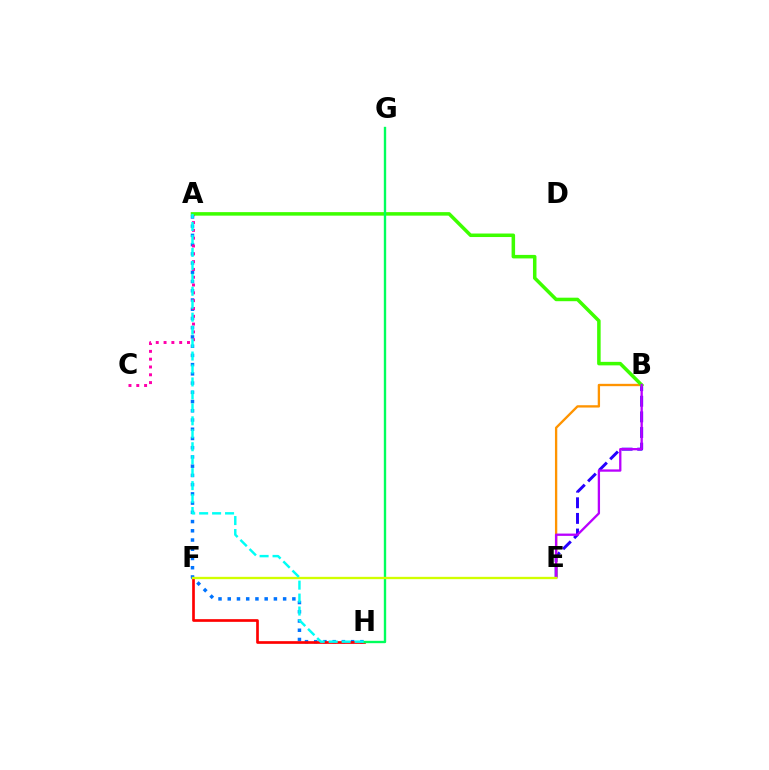{('A', 'H'): [{'color': '#0074ff', 'line_style': 'dotted', 'thickness': 2.51}, {'color': '#00fff6', 'line_style': 'dashed', 'thickness': 1.76}], ('B', 'E'): [{'color': '#2500ff', 'line_style': 'dashed', 'thickness': 2.12}, {'color': '#ff9400', 'line_style': 'solid', 'thickness': 1.68}, {'color': '#b900ff', 'line_style': 'solid', 'thickness': 1.66}], ('A', 'C'): [{'color': '#ff00ac', 'line_style': 'dotted', 'thickness': 2.12}], ('A', 'B'): [{'color': '#3dff00', 'line_style': 'solid', 'thickness': 2.53}], ('F', 'H'): [{'color': '#ff0000', 'line_style': 'solid', 'thickness': 1.93}], ('G', 'H'): [{'color': '#00ff5c', 'line_style': 'solid', 'thickness': 1.71}], ('E', 'F'): [{'color': '#d1ff00', 'line_style': 'solid', 'thickness': 1.67}]}